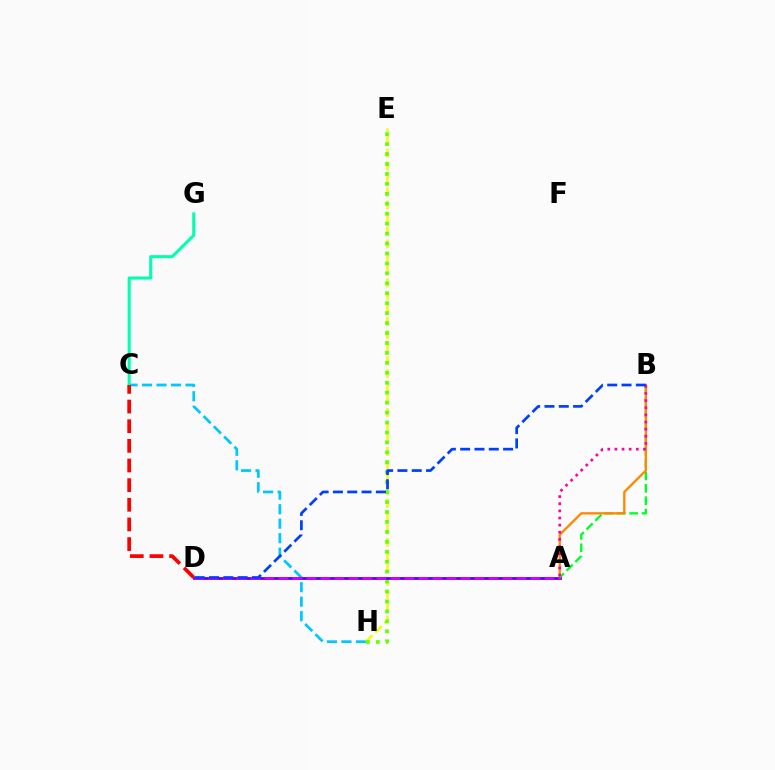{('C', 'H'): [{'color': '#00c7ff', 'line_style': 'dashed', 'thickness': 1.97}], ('E', 'H'): [{'color': '#eeff00', 'line_style': 'dashed', 'thickness': 1.76}, {'color': '#66ff00', 'line_style': 'dotted', 'thickness': 2.7}], ('A', 'B'): [{'color': '#00ff27', 'line_style': 'dashed', 'thickness': 1.68}, {'color': '#ff8800', 'line_style': 'solid', 'thickness': 1.68}, {'color': '#ff00a0', 'line_style': 'dotted', 'thickness': 1.94}], ('A', 'D'): [{'color': '#4f00ff', 'line_style': 'solid', 'thickness': 2.0}, {'color': '#d600ff', 'line_style': 'dashed', 'thickness': 1.9}], ('C', 'G'): [{'color': '#00ffaf', 'line_style': 'solid', 'thickness': 2.19}], ('C', 'D'): [{'color': '#ff0000', 'line_style': 'dashed', 'thickness': 2.67}], ('B', 'D'): [{'color': '#003fff', 'line_style': 'dashed', 'thickness': 1.94}]}